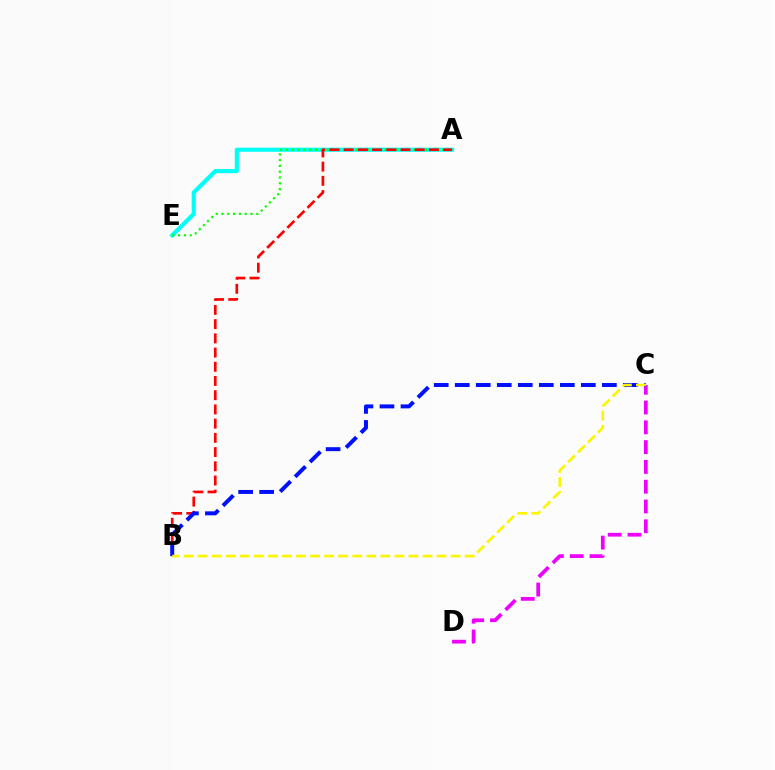{('C', 'D'): [{'color': '#ee00ff', 'line_style': 'dashed', 'thickness': 2.69}], ('A', 'E'): [{'color': '#00fff6', 'line_style': 'solid', 'thickness': 2.98}, {'color': '#08ff00', 'line_style': 'dotted', 'thickness': 1.58}], ('A', 'B'): [{'color': '#ff0000', 'line_style': 'dashed', 'thickness': 1.93}], ('B', 'C'): [{'color': '#0010ff', 'line_style': 'dashed', 'thickness': 2.86}, {'color': '#fcf500', 'line_style': 'dashed', 'thickness': 1.91}]}